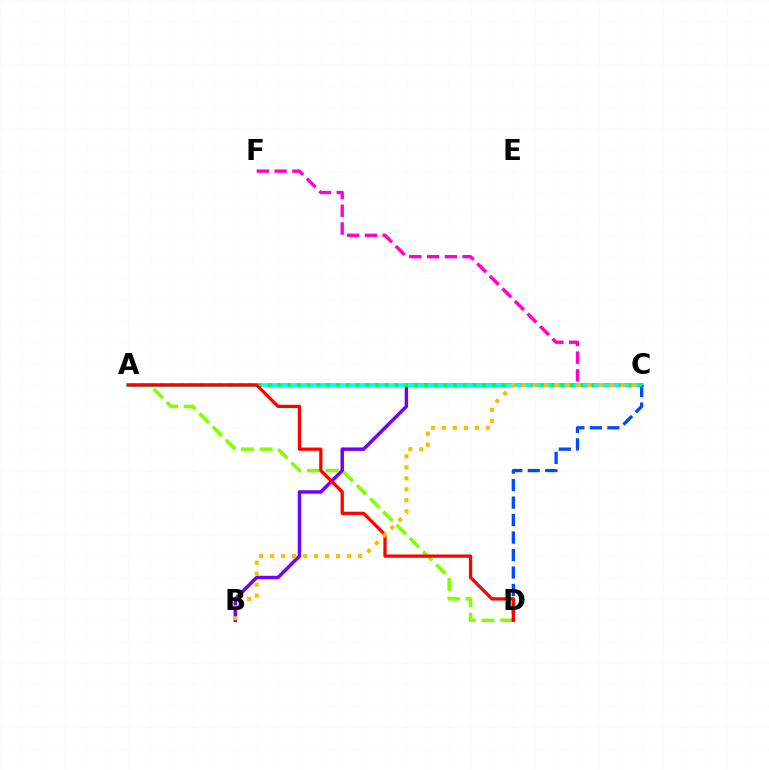{('B', 'C'): [{'color': '#7200ff', 'line_style': 'solid', 'thickness': 2.48}, {'color': '#ffbd00', 'line_style': 'dotted', 'thickness': 2.99}], ('A', 'D'): [{'color': '#84ff00', 'line_style': 'dashed', 'thickness': 2.54}, {'color': '#ff0000', 'line_style': 'solid', 'thickness': 2.35}], ('C', 'F'): [{'color': '#ff00cf', 'line_style': 'dashed', 'thickness': 2.41}], ('A', 'C'): [{'color': '#00fff6', 'line_style': 'solid', 'thickness': 2.74}, {'color': '#00ff39', 'line_style': 'dotted', 'thickness': 2.65}], ('C', 'D'): [{'color': '#004bff', 'line_style': 'dashed', 'thickness': 2.38}]}